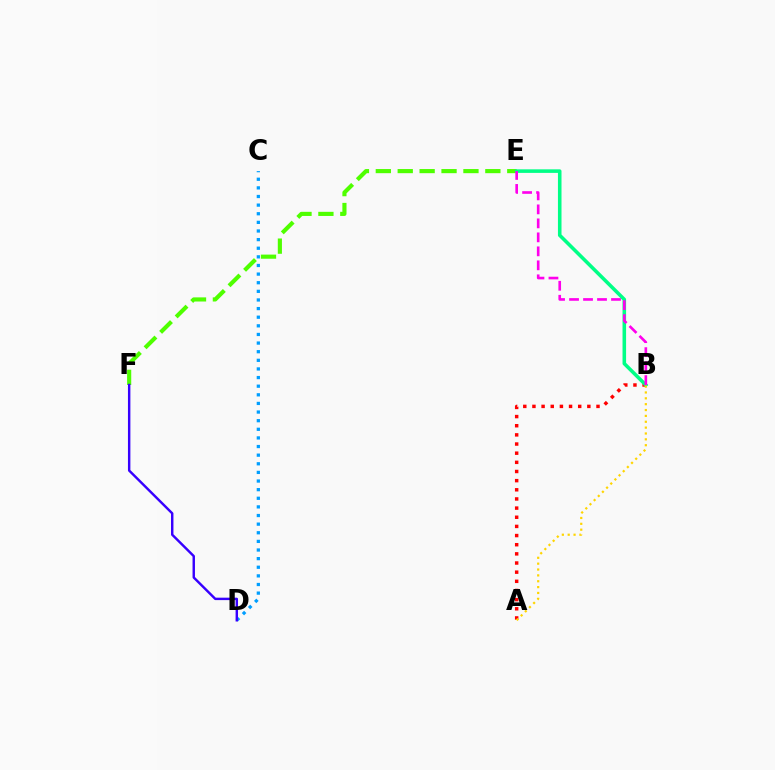{('E', 'F'): [{'color': '#4fff00', 'line_style': 'dashed', 'thickness': 2.98}], ('C', 'D'): [{'color': '#009eff', 'line_style': 'dotted', 'thickness': 2.34}], ('A', 'B'): [{'color': '#ff0000', 'line_style': 'dotted', 'thickness': 2.49}, {'color': '#ffd500', 'line_style': 'dotted', 'thickness': 1.59}], ('B', 'E'): [{'color': '#00ff86', 'line_style': 'solid', 'thickness': 2.57}, {'color': '#ff00ed', 'line_style': 'dashed', 'thickness': 1.9}], ('D', 'F'): [{'color': '#3700ff', 'line_style': 'solid', 'thickness': 1.75}]}